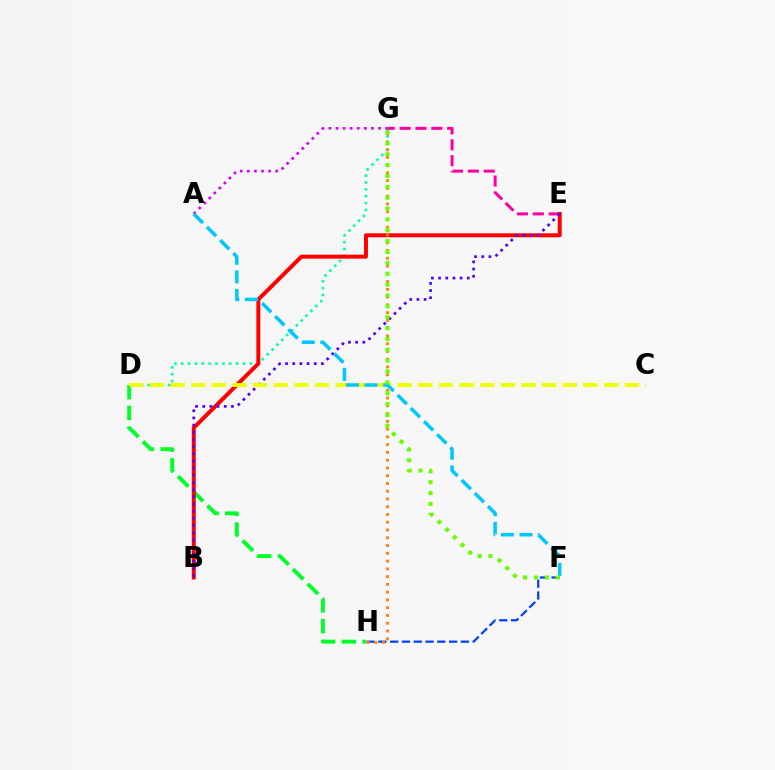{('D', 'G'): [{'color': '#00ffaf', 'line_style': 'dotted', 'thickness': 1.87}], ('E', 'G'): [{'color': '#ff00a0', 'line_style': 'dashed', 'thickness': 2.16}], ('D', 'H'): [{'color': '#00ff27', 'line_style': 'dashed', 'thickness': 2.81}], ('B', 'E'): [{'color': '#ff0000', 'line_style': 'solid', 'thickness': 2.85}, {'color': '#4f00ff', 'line_style': 'dotted', 'thickness': 1.95}], ('A', 'G'): [{'color': '#d600ff', 'line_style': 'dotted', 'thickness': 1.93}], ('C', 'D'): [{'color': '#eeff00', 'line_style': 'dashed', 'thickness': 2.81}], ('F', 'H'): [{'color': '#003fff', 'line_style': 'dashed', 'thickness': 1.6}], ('A', 'F'): [{'color': '#00c7ff', 'line_style': 'dashed', 'thickness': 2.53}], ('G', 'H'): [{'color': '#ff8800', 'line_style': 'dotted', 'thickness': 2.11}], ('F', 'G'): [{'color': '#66ff00', 'line_style': 'dotted', 'thickness': 2.95}]}